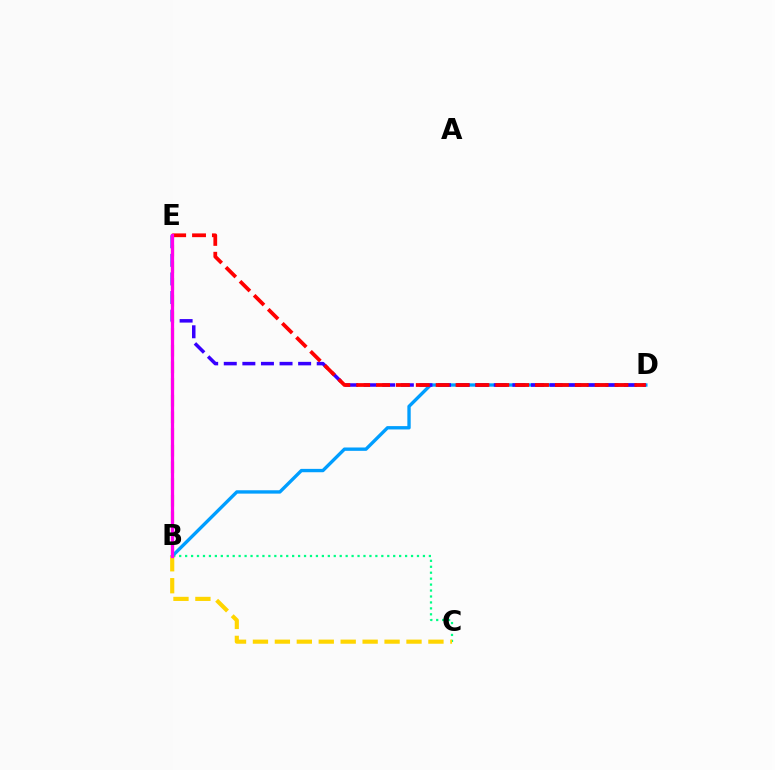{('B', 'C'): [{'color': '#00ff86', 'line_style': 'dotted', 'thickness': 1.62}, {'color': '#ffd500', 'line_style': 'dashed', 'thickness': 2.98}], ('B', 'D'): [{'color': '#009eff', 'line_style': 'solid', 'thickness': 2.42}], ('B', 'E'): [{'color': '#4fff00', 'line_style': 'dashed', 'thickness': 2.26}, {'color': '#ff00ed', 'line_style': 'solid', 'thickness': 2.34}], ('D', 'E'): [{'color': '#3700ff', 'line_style': 'dashed', 'thickness': 2.53}, {'color': '#ff0000', 'line_style': 'dashed', 'thickness': 2.7}]}